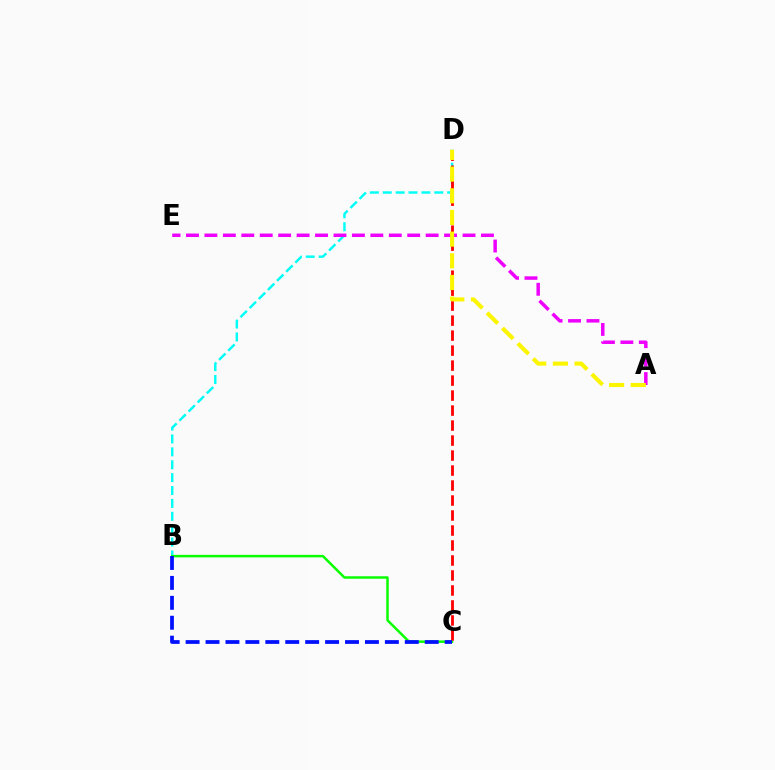{('B', 'D'): [{'color': '#00fff6', 'line_style': 'dashed', 'thickness': 1.75}], ('B', 'C'): [{'color': '#08ff00', 'line_style': 'solid', 'thickness': 1.79}, {'color': '#0010ff', 'line_style': 'dashed', 'thickness': 2.71}], ('C', 'D'): [{'color': '#ff0000', 'line_style': 'dashed', 'thickness': 2.04}], ('A', 'E'): [{'color': '#ee00ff', 'line_style': 'dashed', 'thickness': 2.5}], ('A', 'D'): [{'color': '#fcf500', 'line_style': 'dashed', 'thickness': 2.94}]}